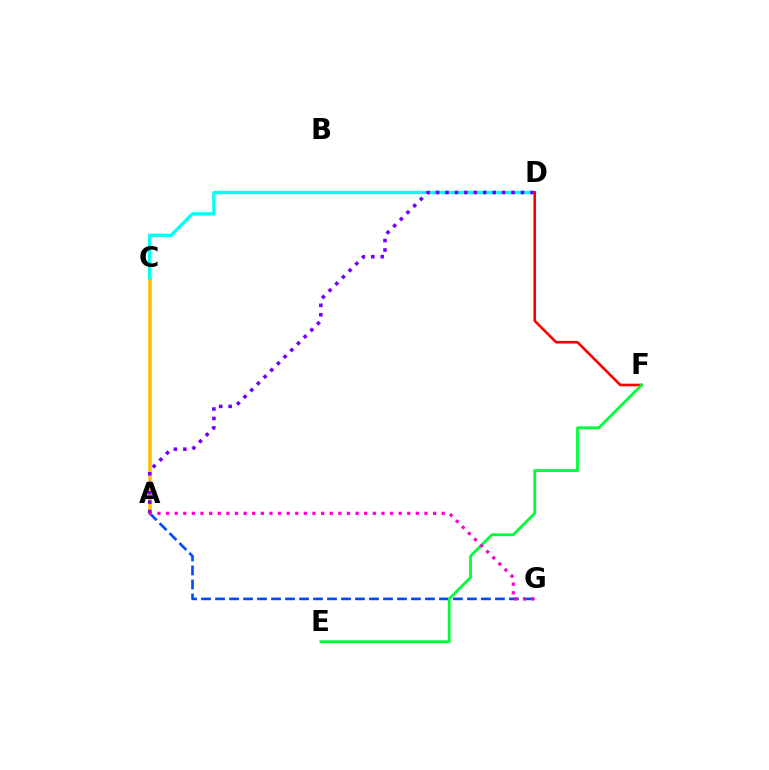{('A', 'C'): [{'color': '#84ff00', 'line_style': 'dashed', 'thickness': 1.66}, {'color': '#ffbd00', 'line_style': 'solid', 'thickness': 2.55}], ('A', 'G'): [{'color': '#004bff', 'line_style': 'dashed', 'thickness': 1.9}, {'color': '#ff00cf', 'line_style': 'dotted', 'thickness': 2.34}], ('C', 'D'): [{'color': '#00fff6', 'line_style': 'solid', 'thickness': 2.4}], ('D', 'F'): [{'color': '#ff0000', 'line_style': 'solid', 'thickness': 1.9}], ('A', 'D'): [{'color': '#7200ff', 'line_style': 'dotted', 'thickness': 2.57}], ('E', 'F'): [{'color': '#00ff39', 'line_style': 'solid', 'thickness': 2.01}]}